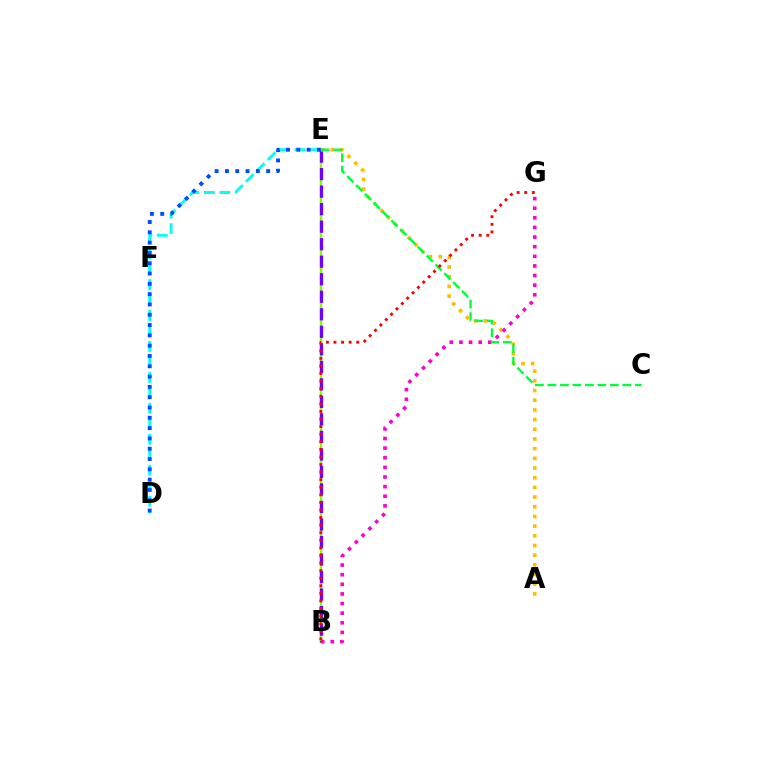{('D', 'E'): [{'color': '#00fff6', 'line_style': 'dashed', 'thickness': 2.1}, {'color': '#004bff', 'line_style': 'dotted', 'thickness': 2.8}], ('B', 'E'): [{'color': '#84ff00', 'line_style': 'solid', 'thickness': 1.76}, {'color': '#7200ff', 'line_style': 'dashed', 'thickness': 2.38}], ('A', 'E'): [{'color': '#ffbd00', 'line_style': 'dotted', 'thickness': 2.63}], ('B', 'G'): [{'color': '#ff00cf', 'line_style': 'dotted', 'thickness': 2.61}, {'color': '#ff0000', 'line_style': 'dotted', 'thickness': 2.06}], ('C', 'E'): [{'color': '#00ff39', 'line_style': 'dashed', 'thickness': 1.7}]}